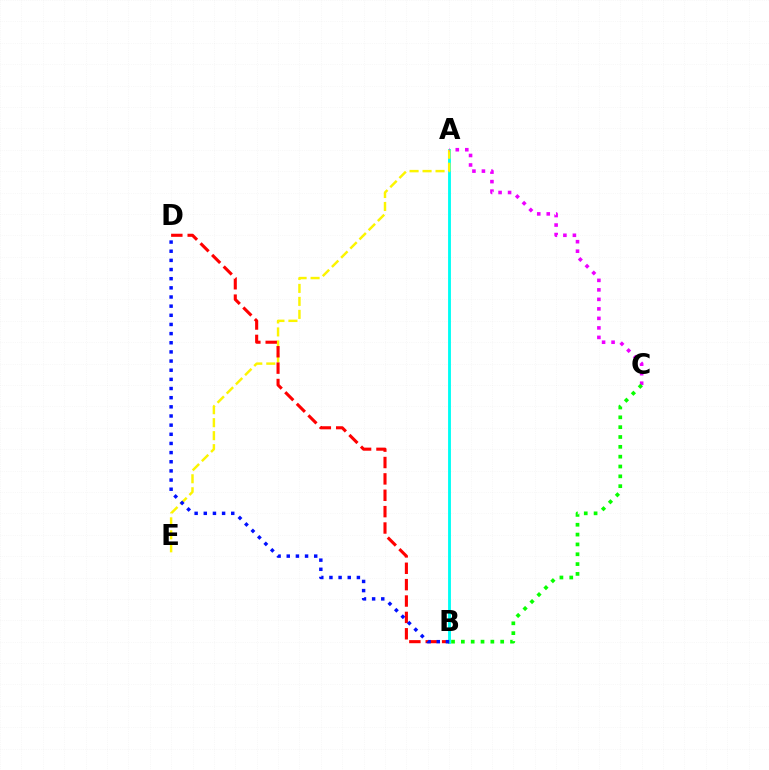{('A', 'B'): [{'color': '#00fff6', 'line_style': 'solid', 'thickness': 2.06}], ('A', 'E'): [{'color': '#fcf500', 'line_style': 'dashed', 'thickness': 1.76}], ('B', 'D'): [{'color': '#ff0000', 'line_style': 'dashed', 'thickness': 2.22}, {'color': '#0010ff', 'line_style': 'dotted', 'thickness': 2.49}], ('A', 'C'): [{'color': '#ee00ff', 'line_style': 'dotted', 'thickness': 2.58}], ('B', 'C'): [{'color': '#08ff00', 'line_style': 'dotted', 'thickness': 2.67}]}